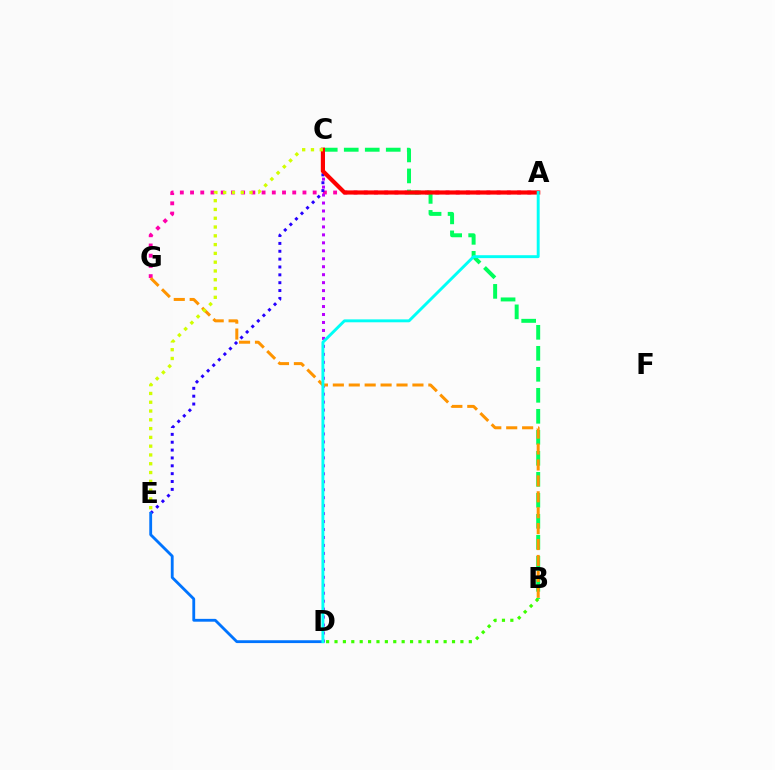{('A', 'G'): [{'color': '#ff00ac', 'line_style': 'dotted', 'thickness': 2.78}], ('C', 'E'): [{'color': '#2500ff', 'line_style': 'dotted', 'thickness': 2.14}, {'color': '#d1ff00', 'line_style': 'dotted', 'thickness': 2.39}], ('B', 'C'): [{'color': '#00ff5c', 'line_style': 'dashed', 'thickness': 2.85}], ('C', 'D'): [{'color': '#b900ff', 'line_style': 'dotted', 'thickness': 2.16}], ('B', 'G'): [{'color': '#ff9400', 'line_style': 'dashed', 'thickness': 2.16}], ('D', 'E'): [{'color': '#0074ff', 'line_style': 'solid', 'thickness': 2.04}], ('A', 'C'): [{'color': '#ff0000', 'line_style': 'solid', 'thickness': 3.0}], ('A', 'D'): [{'color': '#00fff6', 'line_style': 'solid', 'thickness': 2.1}], ('B', 'D'): [{'color': '#3dff00', 'line_style': 'dotted', 'thickness': 2.28}]}